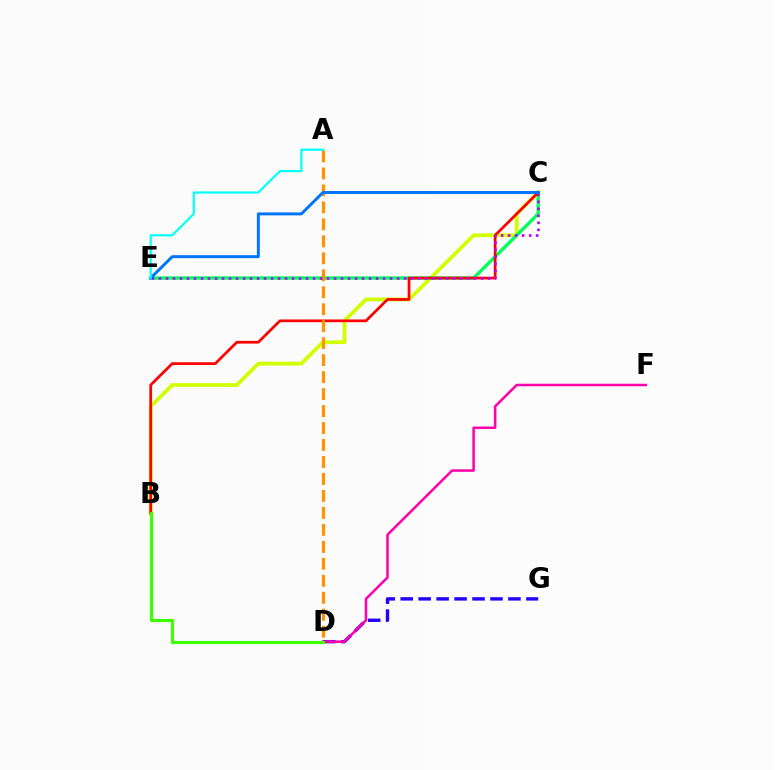{('B', 'C'): [{'color': '#d1ff00', 'line_style': 'solid', 'thickness': 2.73}, {'color': '#ff0000', 'line_style': 'solid', 'thickness': 1.96}], ('C', 'E'): [{'color': '#00ff5c', 'line_style': 'solid', 'thickness': 2.42}, {'color': '#b900ff', 'line_style': 'dotted', 'thickness': 1.9}, {'color': '#0074ff', 'line_style': 'solid', 'thickness': 2.13}], ('D', 'G'): [{'color': '#2500ff', 'line_style': 'dashed', 'thickness': 2.44}], ('A', 'D'): [{'color': '#ff9400', 'line_style': 'dashed', 'thickness': 2.31}], ('D', 'F'): [{'color': '#ff00ac', 'line_style': 'solid', 'thickness': 1.82}], ('B', 'D'): [{'color': '#3dff00', 'line_style': 'solid', 'thickness': 2.25}], ('A', 'E'): [{'color': '#00fff6', 'line_style': 'solid', 'thickness': 1.57}]}